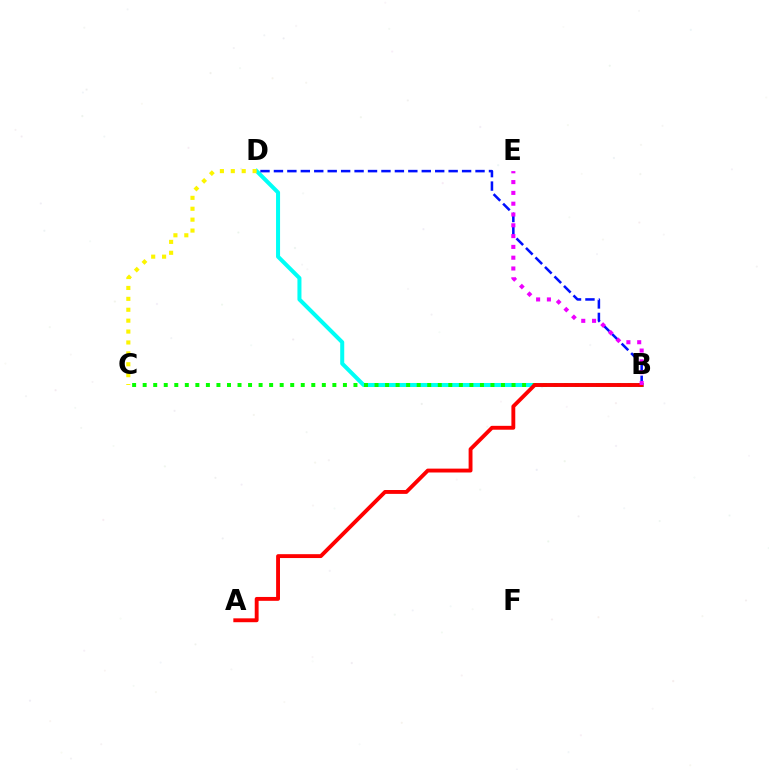{('B', 'D'): [{'color': '#00fff6', 'line_style': 'solid', 'thickness': 2.9}, {'color': '#0010ff', 'line_style': 'dashed', 'thickness': 1.83}], ('C', 'D'): [{'color': '#fcf500', 'line_style': 'dotted', 'thickness': 2.96}], ('B', 'C'): [{'color': '#08ff00', 'line_style': 'dotted', 'thickness': 2.86}], ('A', 'B'): [{'color': '#ff0000', 'line_style': 'solid', 'thickness': 2.79}], ('B', 'E'): [{'color': '#ee00ff', 'line_style': 'dotted', 'thickness': 2.93}]}